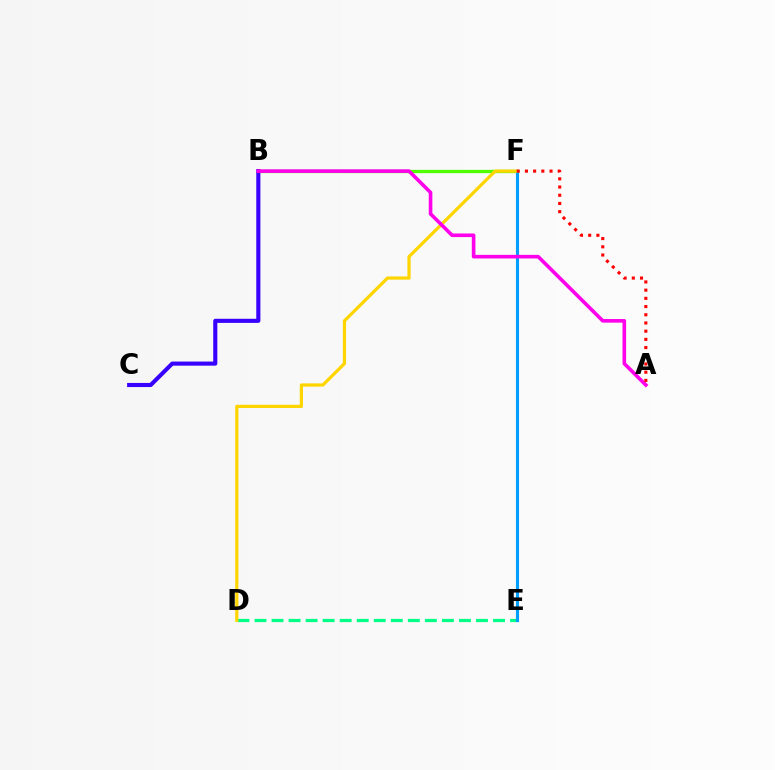{('D', 'E'): [{'color': '#00ff86', 'line_style': 'dashed', 'thickness': 2.31}], ('B', 'F'): [{'color': '#4fff00', 'line_style': 'solid', 'thickness': 2.37}], ('E', 'F'): [{'color': '#009eff', 'line_style': 'solid', 'thickness': 2.22}], ('B', 'C'): [{'color': '#3700ff', 'line_style': 'solid', 'thickness': 2.96}], ('D', 'F'): [{'color': '#ffd500', 'line_style': 'solid', 'thickness': 2.31}], ('A', 'B'): [{'color': '#ff00ed', 'line_style': 'solid', 'thickness': 2.6}], ('A', 'F'): [{'color': '#ff0000', 'line_style': 'dotted', 'thickness': 2.23}]}